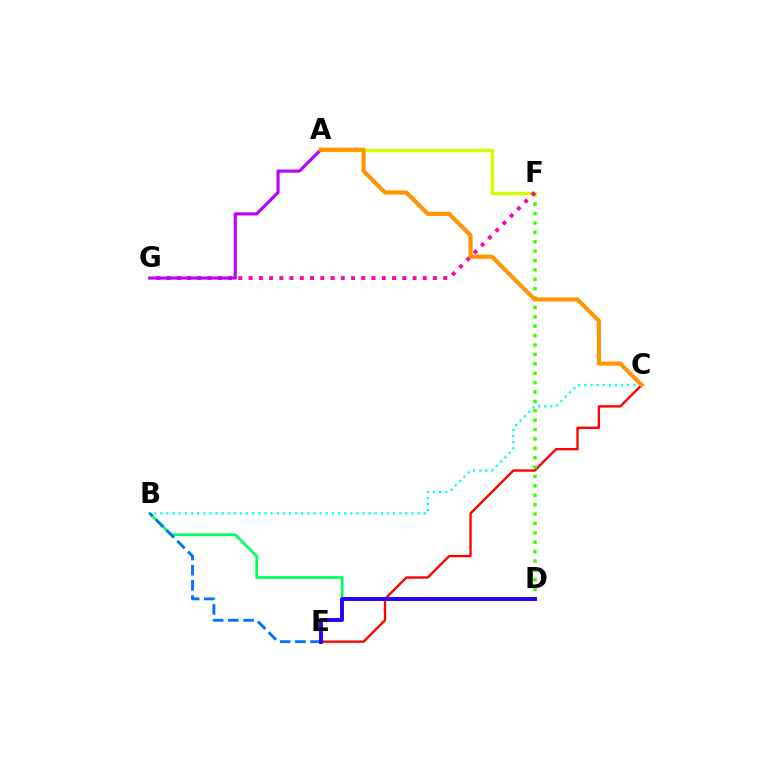{('B', 'C'): [{'color': '#00fff6', 'line_style': 'dotted', 'thickness': 1.66}], ('B', 'D'): [{'color': '#00ff5c', 'line_style': 'solid', 'thickness': 1.94}], ('C', 'E'): [{'color': '#ff0000', 'line_style': 'solid', 'thickness': 1.69}], ('D', 'F'): [{'color': '#3dff00', 'line_style': 'dotted', 'thickness': 2.55}], ('A', 'F'): [{'color': '#d1ff00', 'line_style': 'solid', 'thickness': 2.5}], ('B', 'E'): [{'color': '#0074ff', 'line_style': 'dashed', 'thickness': 2.06}], ('F', 'G'): [{'color': '#ff00ac', 'line_style': 'dotted', 'thickness': 2.78}], ('D', 'E'): [{'color': '#2500ff', 'line_style': 'solid', 'thickness': 2.82}], ('A', 'G'): [{'color': '#b900ff', 'line_style': 'solid', 'thickness': 2.24}], ('A', 'C'): [{'color': '#ff9400', 'line_style': 'solid', 'thickness': 2.97}]}